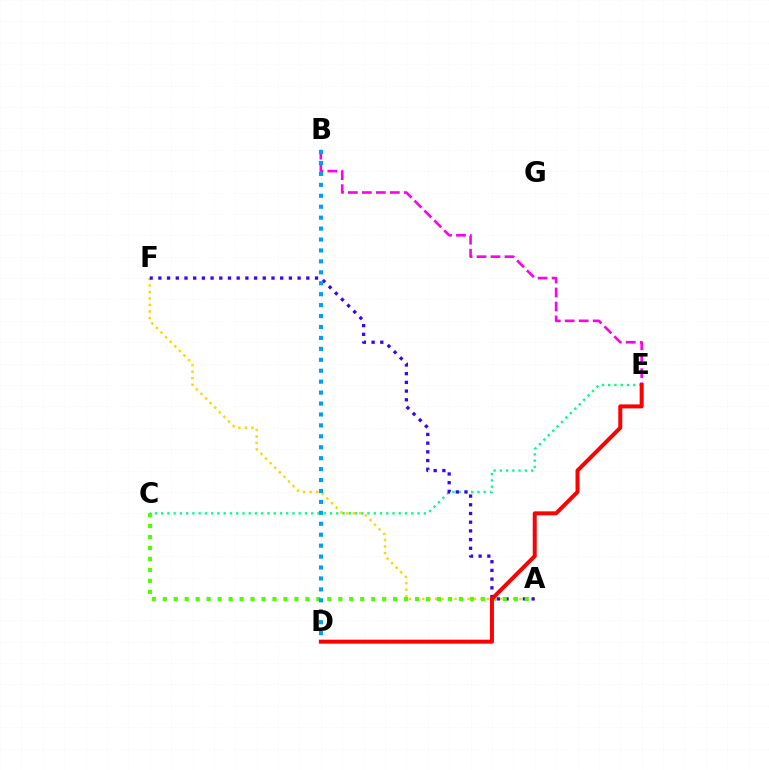{('B', 'E'): [{'color': '#ff00ed', 'line_style': 'dashed', 'thickness': 1.9}], ('C', 'E'): [{'color': '#00ff86', 'line_style': 'dotted', 'thickness': 1.7}], ('A', 'F'): [{'color': '#ffd500', 'line_style': 'dotted', 'thickness': 1.76}, {'color': '#3700ff', 'line_style': 'dotted', 'thickness': 2.36}], ('A', 'C'): [{'color': '#4fff00', 'line_style': 'dotted', 'thickness': 2.98}], ('D', 'E'): [{'color': '#ff0000', 'line_style': 'solid', 'thickness': 2.87}], ('B', 'D'): [{'color': '#009eff', 'line_style': 'dotted', 'thickness': 2.97}]}